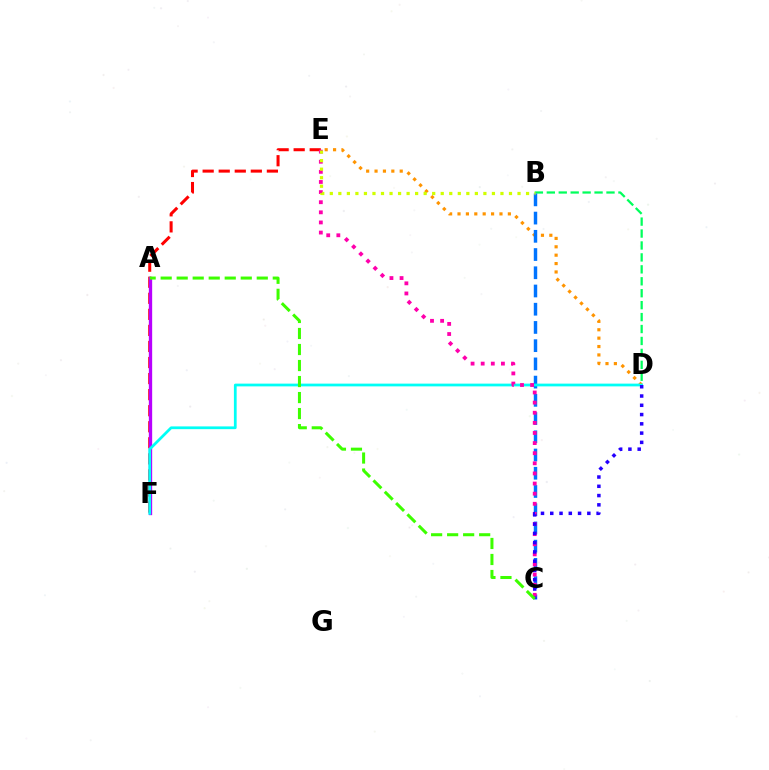{('B', 'D'): [{'color': '#00ff5c', 'line_style': 'dashed', 'thickness': 1.62}], ('D', 'E'): [{'color': '#ff9400', 'line_style': 'dotted', 'thickness': 2.28}], ('E', 'F'): [{'color': '#ff0000', 'line_style': 'dashed', 'thickness': 2.18}], ('A', 'F'): [{'color': '#b900ff', 'line_style': 'solid', 'thickness': 2.39}], ('B', 'C'): [{'color': '#0074ff', 'line_style': 'dashed', 'thickness': 2.48}], ('D', 'F'): [{'color': '#00fff6', 'line_style': 'solid', 'thickness': 1.98}], ('C', 'E'): [{'color': '#ff00ac', 'line_style': 'dotted', 'thickness': 2.75}], ('C', 'D'): [{'color': '#2500ff', 'line_style': 'dotted', 'thickness': 2.52}], ('A', 'C'): [{'color': '#3dff00', 'line_style': 'dashed', 'thickness': 2.18}], ('B', 'E'): [{'color': '#d1ff00', 'line_style': 'dotted', 'thickness': 2.32}]}